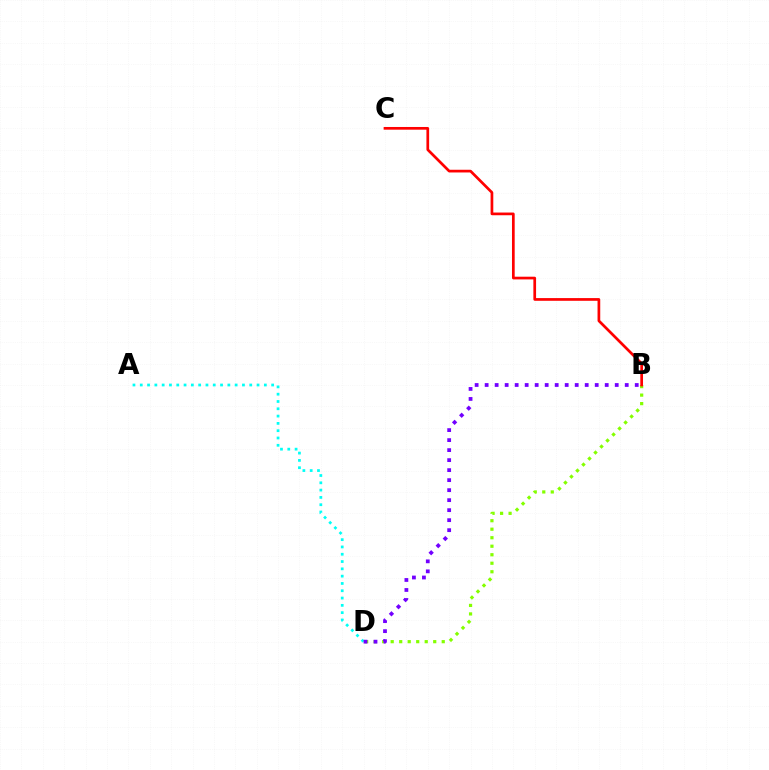{('B', 'D'): [{'color': '#84ff00', 'line_style': 'dotted', 'thickness': 2.31}, {'color': '#7200ff', 'line_style': 'dotted', 'thickness': 2.72}], ('A', 'D'): [{'color': '#00fff6', 'line_style': 'dotted', 'thickness': 1.98}], ('B', 'C'): [{'color': '#ff0000', 'line_style': 'solid', 'thickness': 1.95}]}